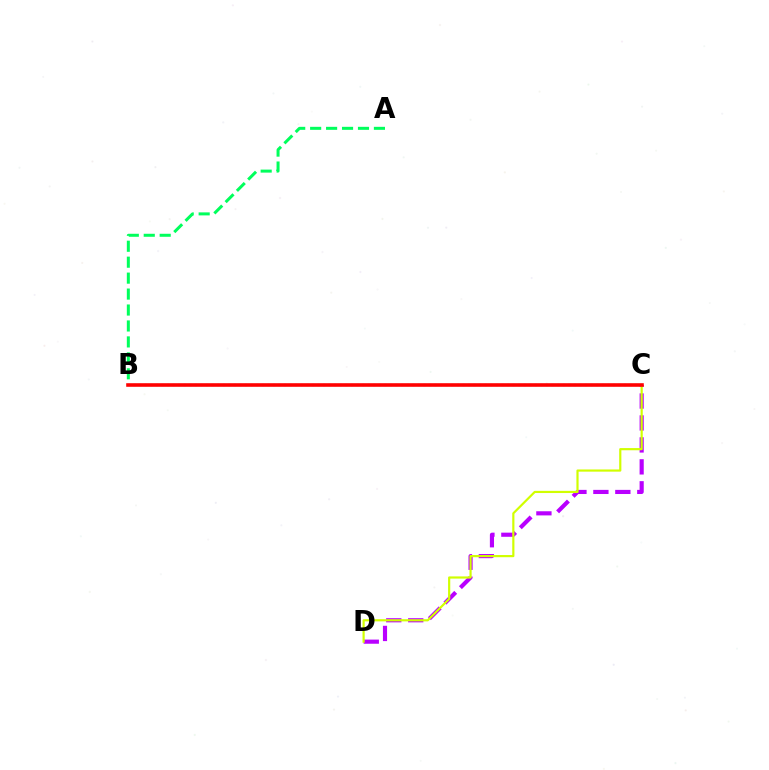{('A', 'B'): [{'color': '#00ff5c', 'line_style': 'dashed', 'thickness': 2.17}], ('C', 'D'): [{'color': '#b900ff', 'line_style': 'dashed', 'thickness': 2.98}, {'color': '#d1ff00', 'line_style': 'solid', 'thickness': 1.57}], ('B', 'C'): [{'color': '#0074ff', 'line_style': 'dotted', 'thickness': 1.51}, {'color': '#ff0000', 'line_style': 'solid', 'thickness': 2.58}]}